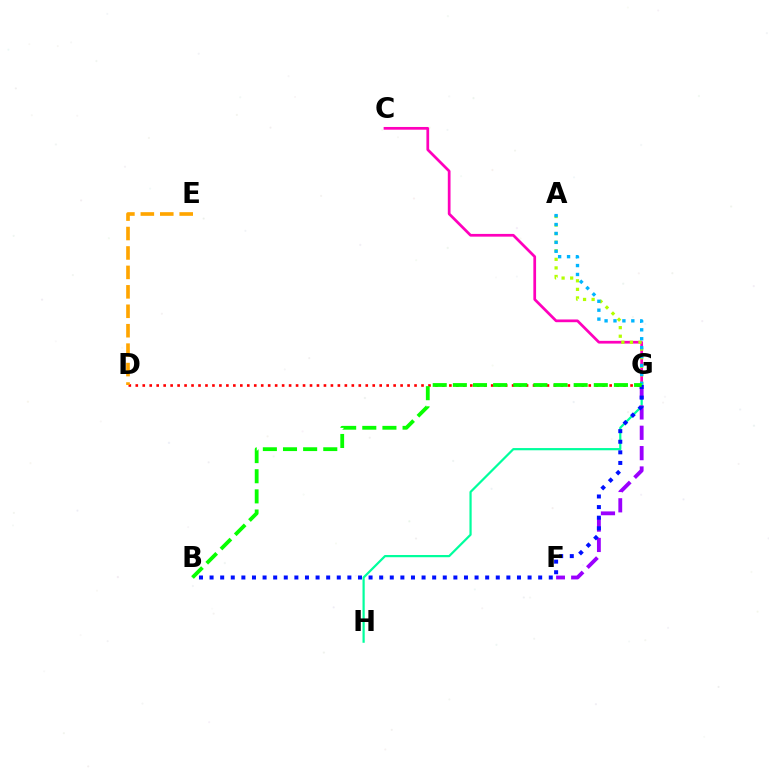{('D', 'G'): [{'color': '#ff0000', 'line_style': 'dotted', 'thickness': 1.89}], ('C', 'G'): [{'color': '#ff00bd', 'line_style': 'solid', 'thickness': 1.96}], ('A', 'G'): [{'color': '#b3ff00', 'line_style': 'dotted', 'thickness': 2.33}, {'color': '#00b5ff', 'line_style': 'dotted', 'thickness': 2.42}], ('G', 'H'): [{'color': '#00ff9d', 'line_style': 'solid', 'thickness': 1.59}], ('D', 'E'): [{'color': '#ffa500', 'line_style': 'dashed', 'thickness': 2.64}], ('F', 'G'): [{'color': '#9b00ff', 'line_style': 'dashed', 'thickness': 2.76}], ('B', 'G'): [{'color': '#0010ff', 'line_style': 'dotted', 'thickness': 2.88}, {'color': '#08ff00', 'line_style': 'dashed', 'thickness': 2.74}]}